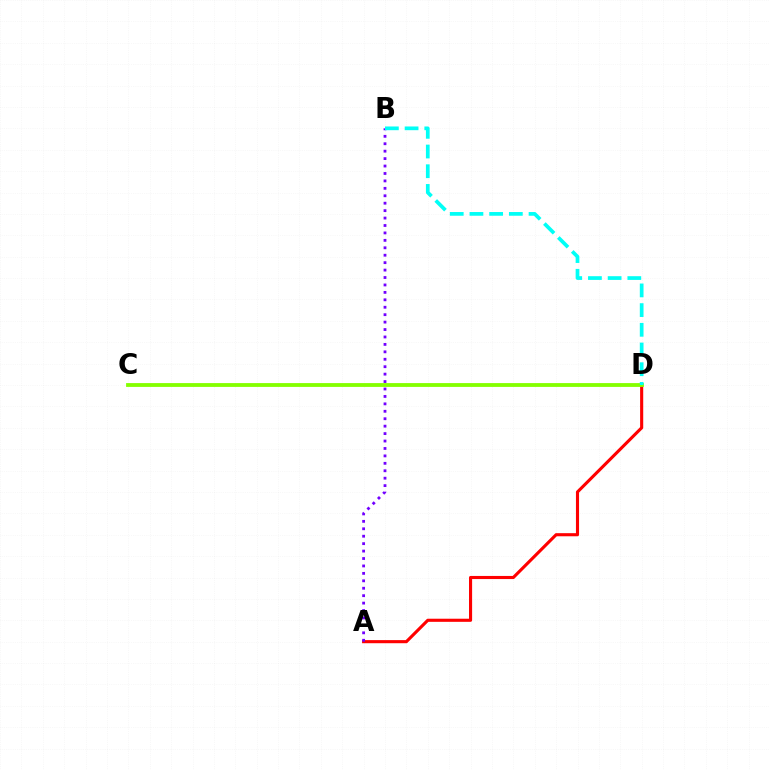{('A', 'D'): [{'color': '#ff0000', 'line_style': 'solid', 'thickness': 2.24}], ('A', 'B'): [{'color': '#7200ff', 'line_style': 'dotted', 'thickness': 2.02}], ('C', 'D'): [{'color': '#84ff00', 'line_style': 'solid', 'thickness': 2.75}], ('B', 'D'): [{'color': '#00fff6', 'line_style': 'dashed', 'thickness': 2.68}]}